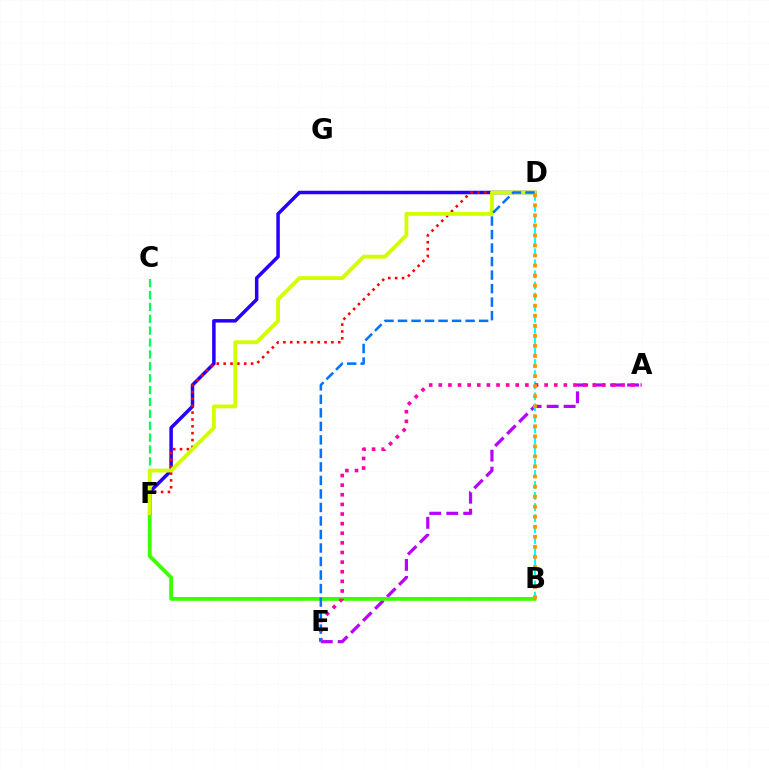{('A', 'E'): [{'color': '#b900ff', 'line_style': 'dashed', 'thickness': 2.31}, {'color': '#ff00ac', 'line_style': 'dotted', 'thickness': 2.61}], ('B', 'D'): [{'color': '#00fff6', 'line_style': 'dashed', 'thickness': 1.5}, {'color': '#ff9400', 'line_style': 'dotted', 'thickness': 2.73}], ('C', 'F'): [{'color': '#00ff5c', 'line_style': 'dashed', 'thickness': 1.61}], ('B', 'F'): [{'color': '#3dff00', 'line_style': 'solid', 'thickness': 2.74}], ('D', 'F'): [{'color': '#2500ff', 'line_style': 'solid', 'thickness': 2.52}, {'color': '#ff0000', 'line_style': 'dotted', 'thickness': 1.86}, {'color': '#d1ff00', 'line_style': 'solid', 'thickness': 2.76}], ('D', 'E'): [{'color': '#0074ff', 'line_style': 'dashed', 'thickness': 1.84}]}